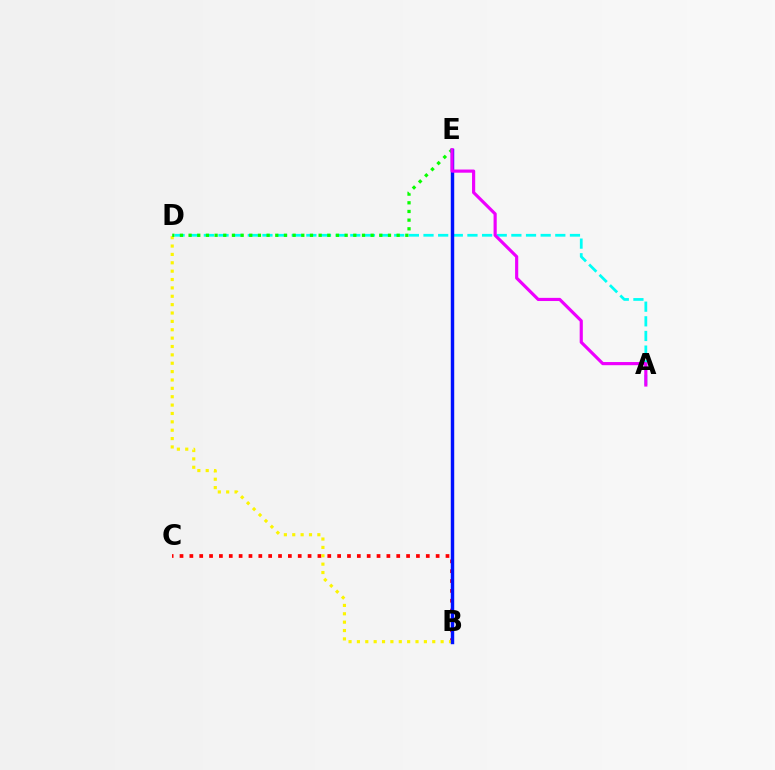{('B', 'C'): [{'color': '#ff0000', 'line_style': 'dotted', 'thickness': 2.68}], ('A', 'D'): [{'color': '#00fff6', 'line_style': 'dashed', 'thickness': 1.99}], ('B', 'D'): [{'color': '#fcf500', 'line_style': 'dotted', 'thickness': 2.27}], ('D', 'E'): [{'color': '#08ff00', 'line_style': 'dotted', 'thickness': 2.36}], ('B', 'E'): [{'color': '#0010ff', 'line_style': 'solid', 'thickness': 2.47}], ('A', 'E'): [{'color': '#ee00ff', 'line_style': 'solid', 'thickness': 2.27}]}